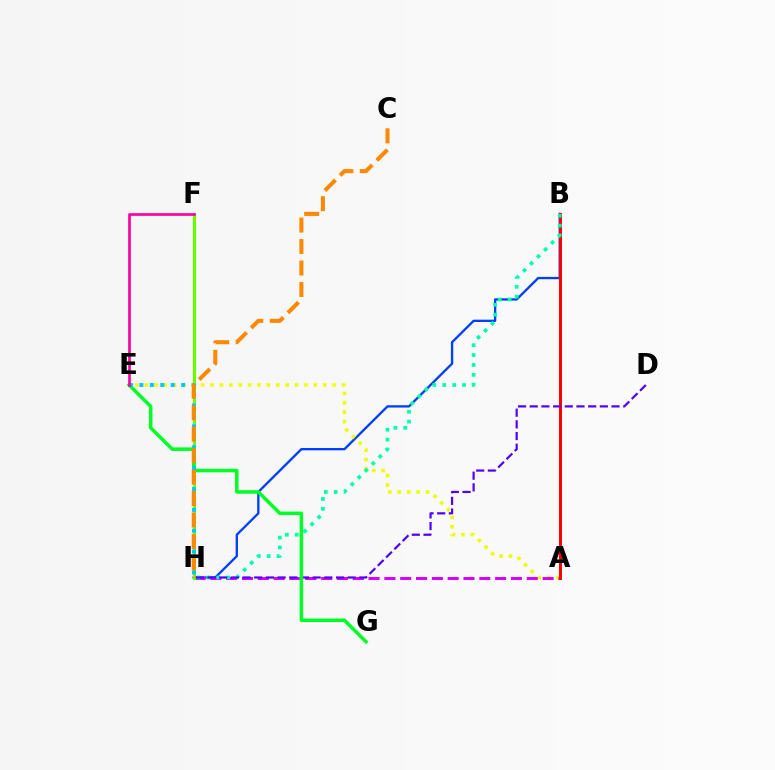{('B', 'H'): [{'color': '#003fff', 'line_style': 'solid', 'thickness': 1.67}, {'color': '#00ffaf', 'line_style': 'dotted', 'thickness': 2.68}], ('A', 'E'): [{'color': '#eeff00', 'line_style': 'dotted', 'thickness': 2.55}], ('A', 'H'): [{'color': '#d600ff', 'line_style': 'dashed', 'thickness': 2.15}], ('A', 'B'): [{'color': '#ff0000', 'line_style': 'solid', 'thickness': 2.13}], ('F', 'H'): [{'color': '#66ff00', 'line_style': 'solid', 'thickness': 2.23}], ('D', 'H'): [{'color': '#4f00ff', 'line_style': 'dashed', 'thickness': 1.59}], ('E', 'G'): [{'color': '#00ff27', 'line_style': 'solid', 'thickness': 2.54}], ('E', 'H'): [{'color': '#00c7ff', 'line_style': 'dotted', 'thickness': 2.84}], ('E', 'F'): [{'color': '#ff00a0', 'line_style': 'solid', 'thickness': 1.93}], ('C', 'H'): [{'color': '#ff8800', 'line_style': 'dashed', 'thickness': 2.92}]}